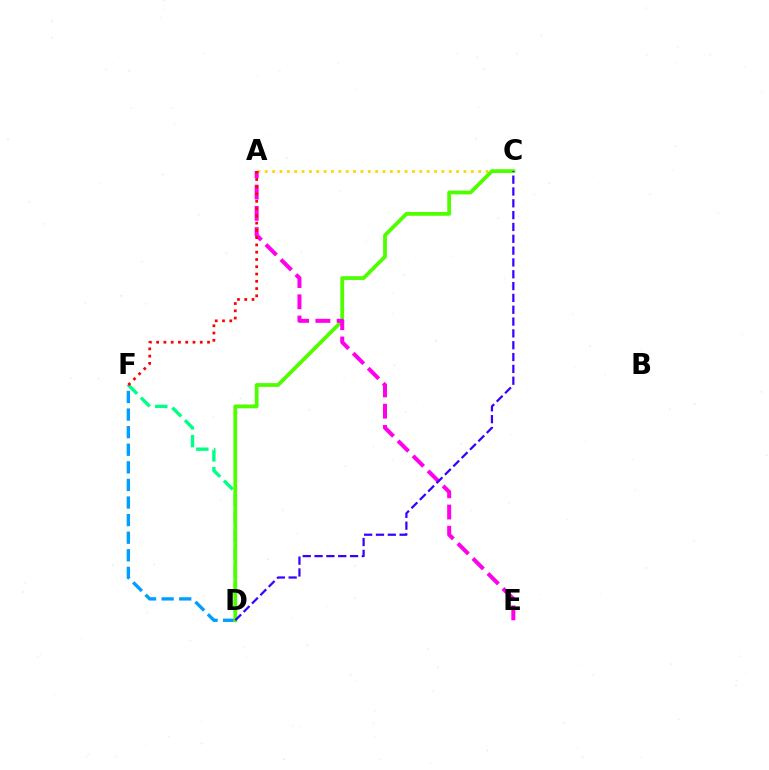{('D', 'F'): [{'color': '#00ff86', 'line_style': 'dashed', 'thickness': 2.42}, {'color': '#009eff', 'line_style': 'dashed', 'thickness': 2.39}], ('A', 'C'): [{'color': '#ffd500', 'line_style': 'dotted', 'thickness': 2.0}], ('C', 'D'): [{'color': '#4fff00', 'line_style': 'solid', 'thickness': 2.73}, {'color': '#3700ff', 'line_style': 'dashed', 'thickness': 1.61}], ('A', 'E'): [{'color': '#ff00ed', 'line_style': 'dashed', 'thickness': 2.88}], ('A', 'F'): [{'color': '#ff0000', 'line_style': 'dotted', 'thickness': 1.98}]}